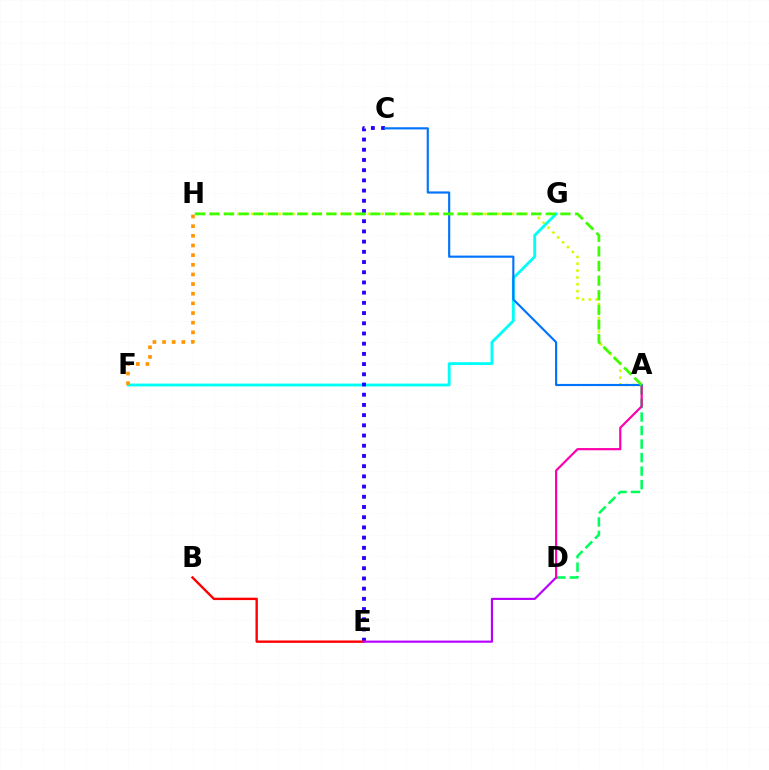{('A', 'D'): [{'color': '#00ff5c', 'line_style': 'dashed', 'thickness': 1.84}, {'color': '#ff00ac', 'line_style': 'solid', 'thickness': 1.58}], ('A', 'H'): [{'color': '#d1ff00', 'line_style': 'dotted', 'thickness': 1.87}, {'color': '#3dff00', 'line_style': 'dashed', 'thickness': 1.99}], ('F', 'G'): [{'color': '#00fff6', 'line_style': 'solid', 'thickness': 2.05}], ('F', 'H'): [{'color': '#ff9400', 'line_style': 'dotted', 'thickness': 2.62}], ('C', 'E'): [{'color': '#2500ff', 'line_style': 'dotted', 'thickness': 2.77}], ('B', 'E'): [{'color': '#ff0000', 'line_style': 'solid', 'thickness': 1.72}], ('D', 'E'): [{'color': '#b900ff', 'line_style': 'solid', 'thickness': 1.56}], ('A', 'C'): [{'color': '#0074ff', 'line_style': 'solid', 'thickness': 1.55}]}